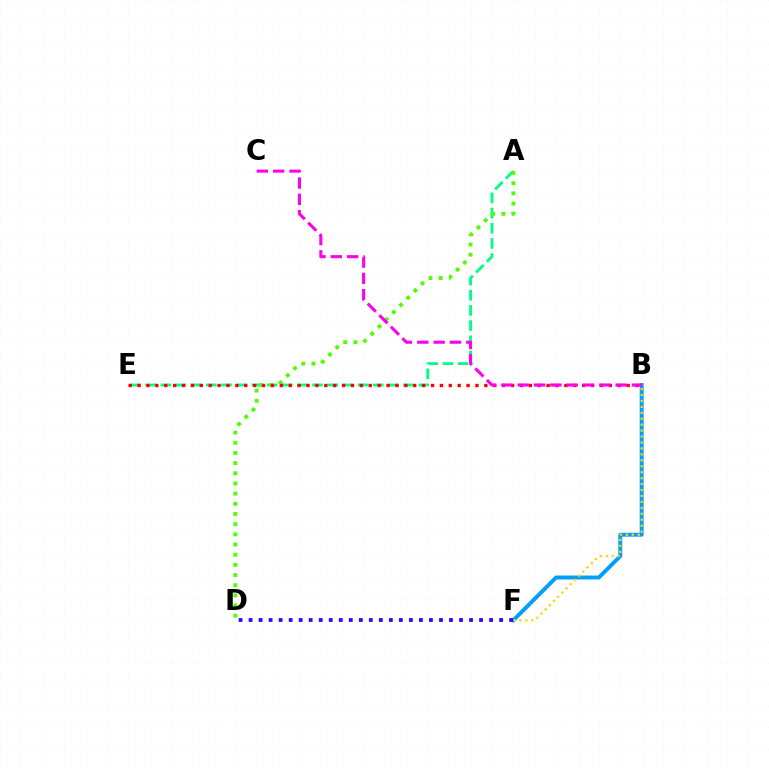{('A', 'E'): [{'color': '#00ff86', 'line_style': 'dashed', 'thickness': 2.06}], ('A', 'D'): [{'color': '#4fff00', 'line_style': 'dotted', 'thickness': 2.76}], ('B', 'E'): [{'color': '#ff0000', 'line_style': 'dotted', 'thickness': 2.42}], ('B', 'F'): [{'color': '#009eff', 'line_style': 'solid', 'thickness': 2.83}, {'color': '#ffd500', 'line_style': 'dotted', 'thickness': 1.61}], ('B', 'C'): [{'color': '#ff00ed', 'line_style': 'dashed', 'thickness': 2.22}], ('D', 'F'): [{'color': '#3700ff', 'line_style': 'dotted', 'thickness': 2.72}]}